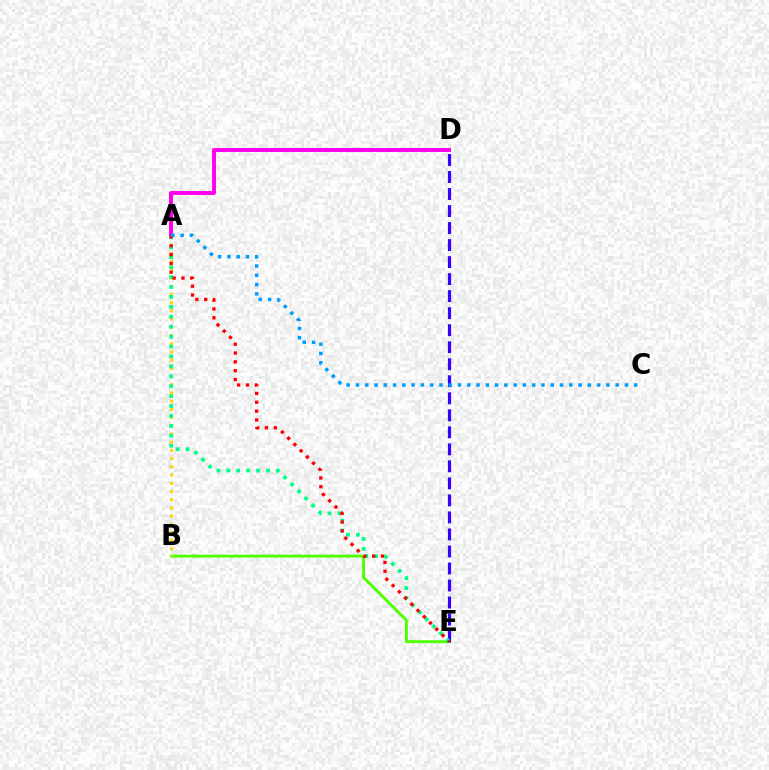{('B', 'E'): [{'color': '#4fff00', 'line_style': 'solid', 'thickness': 2.09}], ('A', 'D'): [{'color': '#ff00ed', 'line_style': 'solid', 'thickness': 2.84}], ('D', 'E'): [{'color': '#3700ff', 'line_style': 'dashed', 'thickness': 2.31}], ('A', 'B'): [{'color': '#ffd500', 'line_style': 'dotted', 'thickness': 2.23}], ('A', 'E'): [{'color': '#00ff86', 'line_style': 'dotted', 'thickness': 2.7}, {'color': '#ff0000', 'line_style': 'dotted', 'thickness': 2.4}], ('A', 'C'): [{'color': '#009eff', 'line_style': 'dotted', 'thickness': 2.52}]}